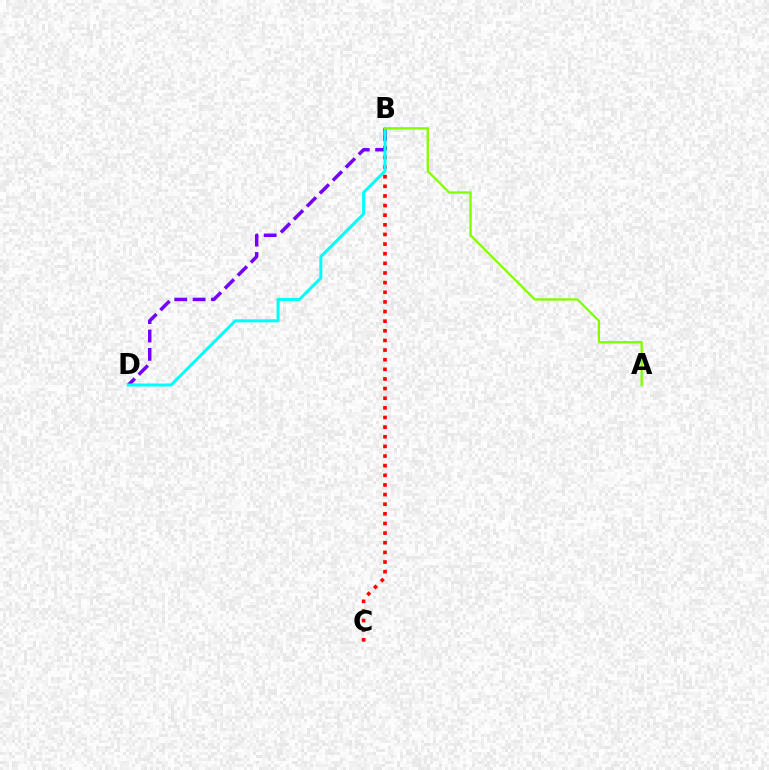{('B', 'C'): [{'color': '#ff0000', 'line_style': 'dotted', 'thickness': 2.62}], ('B', 'D'): [{'color': '#7200ff', 'line_style': 'dashed', 'thickness': 2.49}, {'color': '#00fff6', 'line_style': 'solid', 'thickness': 2.17}], ('A', 'B'): [{'color': '#84ff00', 'line_style': 'solid', 'thickness': 1.68}]}